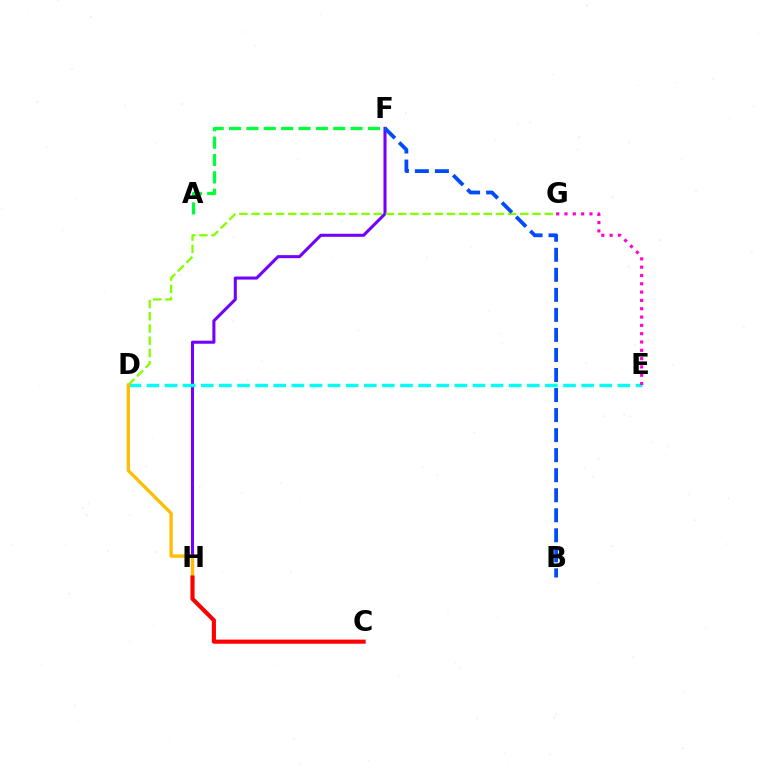{('F', 'H'): [{'color': '#7200ff', 'line_style': 'solid', 'thickness': 2.19}], ('D', 'E'): [{'color': '#00fff6', 'line_style': 'dashed', 'thickness': 2.46}], ('D', 'G'): [{'color': '#84ff00', 'line_style': 'dashed', 'thickness': 1.66}], ('B', 'F'): [{'color': '#004bff', 'line_style': 'dashed', 'thickness': 2.72}], ('D', 'H'): [{'color': '#ffbd00', 'line_style': 'solid', 'thickness': 2.36}], ('A', 'F'): [{'color': '#00ff39', 'line_style': 'dashed', 'thickness': 2.36}], ('E', 'G'): [{'color': '#ff00cf', 'line_style': 'dotted', 'thickness': 2.26}], ('C', 'H'): [{'color': '#ff0000', 'line_style': 'solid', 'thickness': 2.96}]}